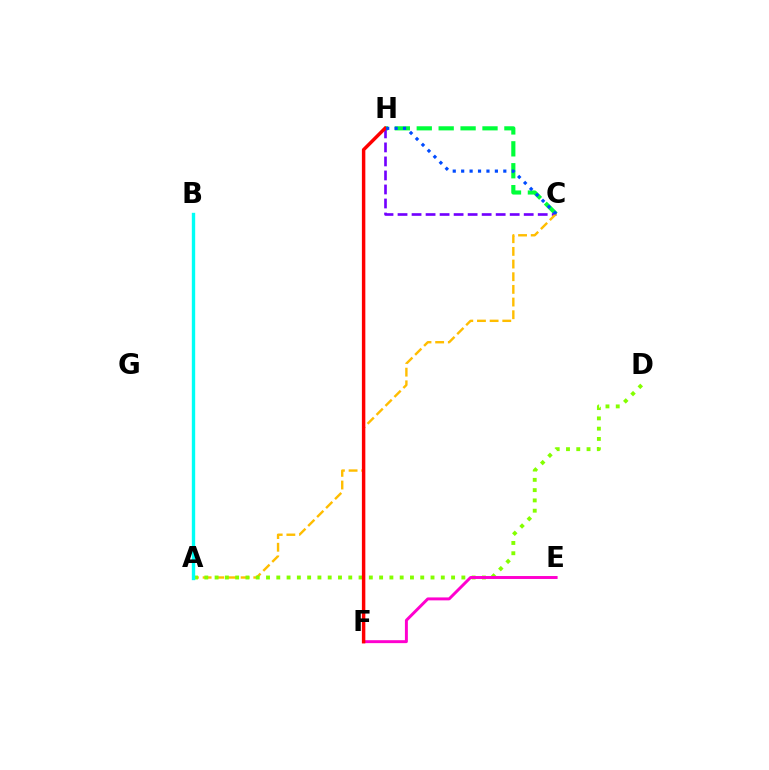{('C', 'H'): [{'color': '#00ff39', 'line_style': 'dashed', 'thickness': 2.98}, {'color': '#7200ff', 'line_style': 'dashed', 'thickness': 1.9}, {'color': '#004bff', 'line_style': 'dotted', 'thickness': 2.29}], ('A', 'C'): [{'color': '#ffbd00', 'line_style': 'dashed', 'thickness': 1.72}], ('A', 'D'): [{'color': '#84ff00', 'line_style': 'dotted', 'thickness': 2.79}], ('E', 'F'): [{'color': '#ff00cf', 'line_style': 'solid', 'thickness': 2.12}], ('A', 'B'): [{'color': '#00fff6', 'line_style': 'solid', 'thickness': 2.42}], ('F', 'H'): [{'color': '#ff0000', 'line_style': 'solid', 'thickness': 2.48}]}